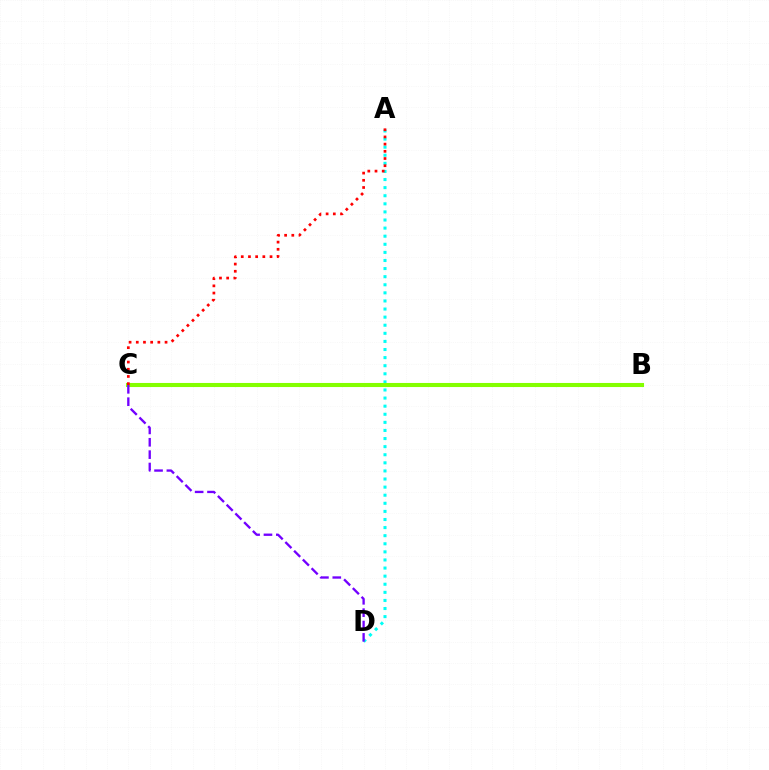{('A', 'D'): [{'color': '#00fff6', 'line_style': 'dotted', 'thickness': 2.2}], ('B', 'C'): [{'color': '#84ff00', 'line_style': 'solid', 'thickness': 2.93}], ('C', 'D'): [{'color': '#7200ff', 'line_style': 'dashed', 'thickness': 1.68}], ('A', 'C'): [{'color': '#ff0000', 'line_style': 'dotted', 'thickness': 1.95}]}